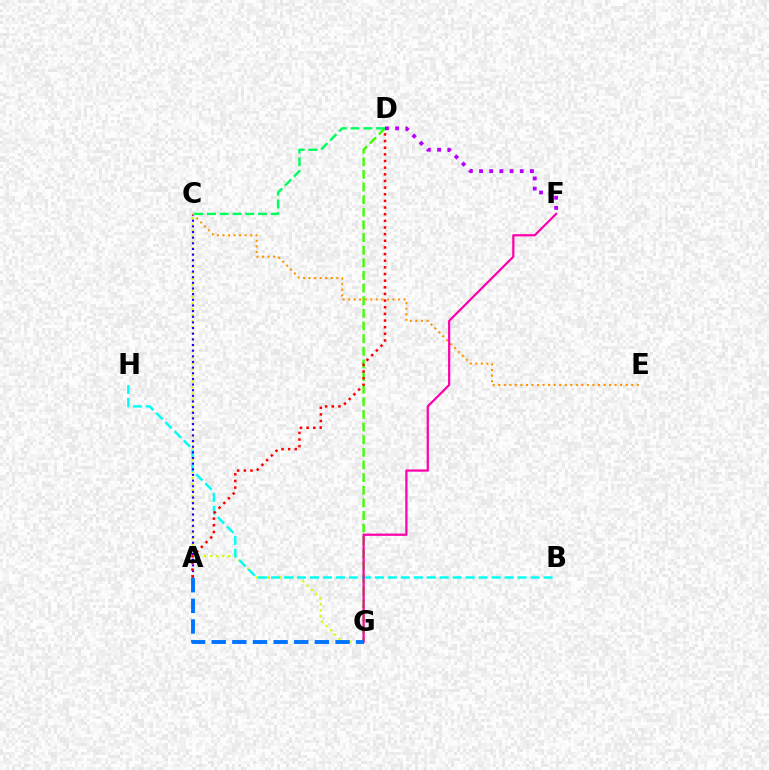{('D', 'G'): [{'color': '#3dff00', 'line_style': 'dashed', 'thickness': 1.72}], ('C', 'G'): [{'color': '#d1ff00', 'line_style': 'dotted', 'thickness': 1.64}], ('B', 'H'): [{'color': '#00fff6', 'line_style': 'dashed', 'thickness': 1.76}], ('D', 'F'): [{'color': '#b900ff', 'line_style': 'dotted', 'thickness': 2.76}], ('A', 'C'): [{'color': '#2500ff', 'line_style': 'dotted', 'thickness': 1.54}], ('C', 'E'): [{'color': '#ff9400', 'line_style': 'dotted', 'thickness': 1.51}], ('A', 'D'): [{'color': '#ff0000', 'line_style': 'dotted', 'thickness': 1.81}], ('F', 'G'): [{'color': '#ff00ac', 'line_style': 'solid', 'thickness': 1.6}], ('A', 'G'): [{'color': '#0074ff', 'line_style': 'dashed', 'thickness': 2.8}], ('C', 'D'): [{'color': '#00ff5c', 'line_style': 'dashed', 'thickness': 1.73}]}